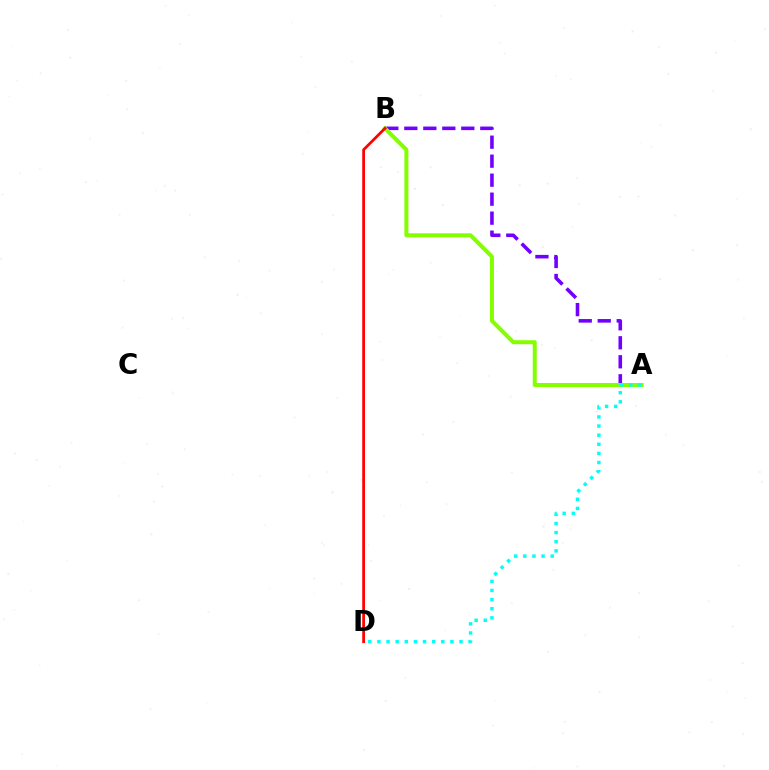{('A', 'B'): [{'color': '#7200ff', 'line_style': 'dashed', 'thickness': 2.58}, {'color': '#84ff00', 'line_style': 'solid', 'thickness': 2.89}], ('A', 'D'): [{'color': '#00fff6', 'line_style': 'dotted', 'thickness': 2.48}], ('B', 'D'): [{'color': '#ff0000', 'line_style': 'solid', 'thickness': 1.98}]}